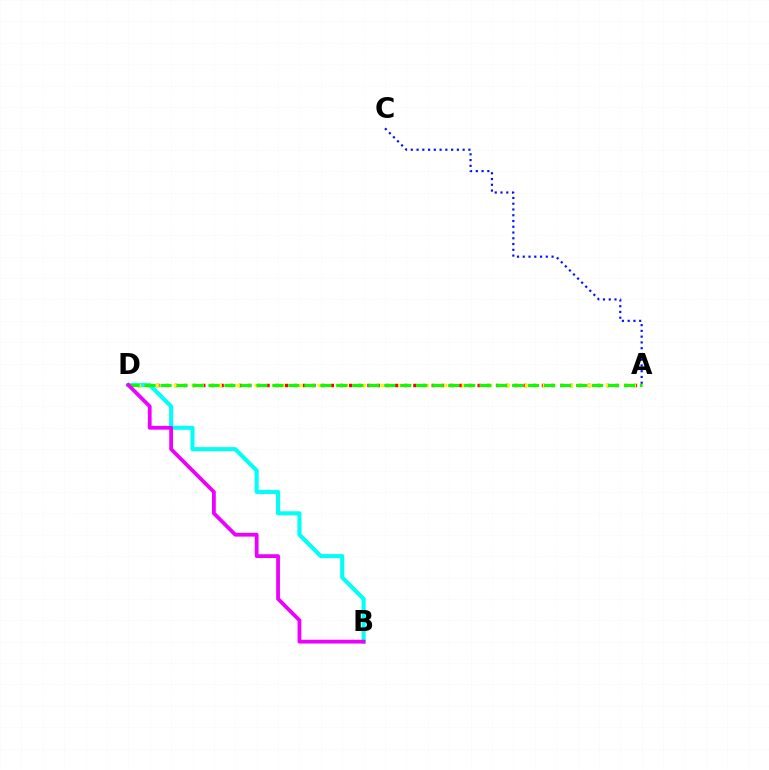{('A', 'D'): [{'color': '#ff0000', 'line_style': 'dotted', 'thickness': 2.5}, {'color': '#fcf500', 'line_style': 'dotted', 'thickness': 2.45}, {'color': '#08ff00', 'line_style': 'dashed', 'thickness': 2.17}], ('A', 'C'): [{'color': '#0010ff', 'line_style': 'dotted', 'thickness': 1.57}], ('B', 'D'): [{'color': '#00fff6', 'line_style': 'solid', 'thickness': 2.94}, {'color': '#ee00ff', 'line_style': 'solid', 'thickness': 2.72}]}